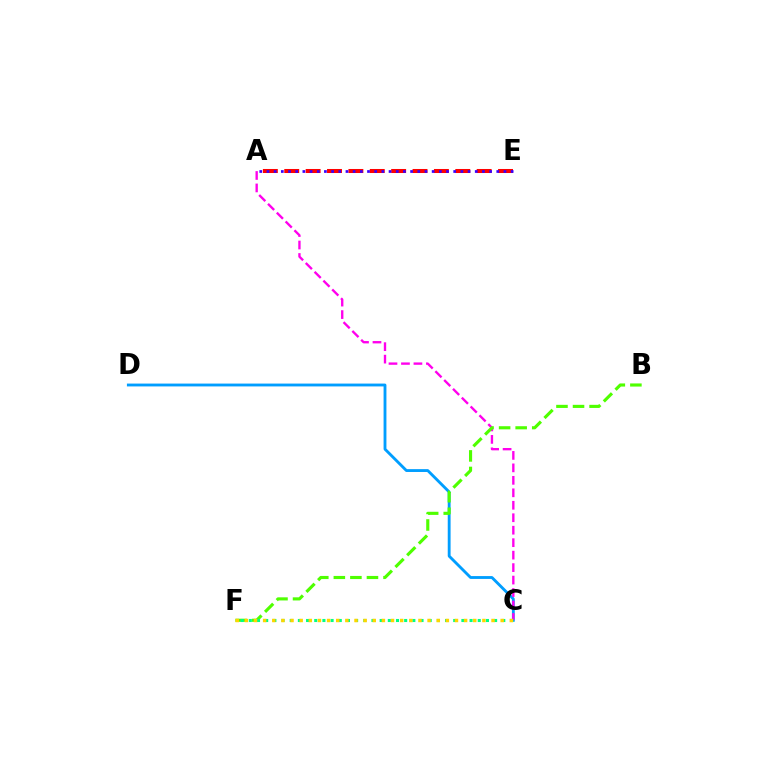{('C', 'D'): [{'color': '#009eff', 'line_style': 'solid', 'thickness': 2.05}], ('A', 'C'): [{'color': '#ff00ed', 'line_style': 'dashed', 'thickness': 1.69}], ('B', 'F'): [{'color': '#4fff00', 'line_style': 'dashed', 'thickness': 2.25}], ('A', 'E'): [{'color': '#ff0000', 'line_style': 'dashed', 'thickness': 2.9}, {'color': '#3700ff', 'line_style': 'dotted', 'thickness': 1.95}], ('C', 'F'): [{'color': '#00ff86', 'line_style': 'dotted', 'thickness': 2.22}, {'color': '#ffd500', 'line_style': 'dotted', 'thickness': 2.48}]}